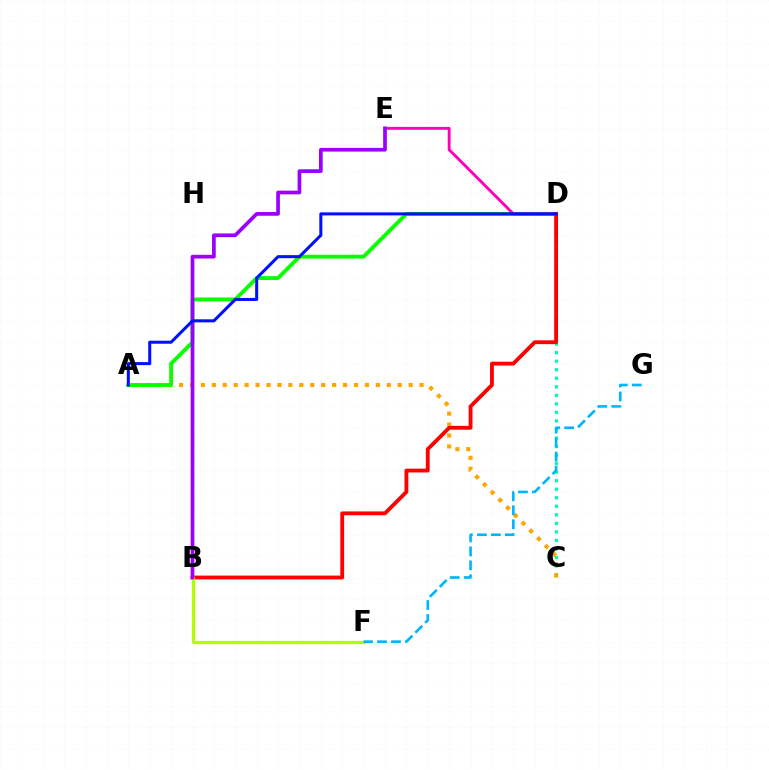{('C', 'D'): [{'color': '#00ff9d', 'line_style': 'dotted', 'thickness': 2.32}], ('A', 'C'): [{'color': '#ffa500', 'line_style': 'dotted', 'thickness': 2.97}], ('A', 'D'): [{'color': '#08ff00', 'line_style': 'solid', 'thickness': 2.78}, {'color': '#0010ff', 'line_style': 'solid', 'thickness': 2.19}], ('D', 'E'): [{'color': '#ff00bd', 'line_style': 'solid', 'thickness': 2.09}], ('B', 'D'): [{'color': '#ff0000', 'line_style': 'solid', 'thickness': 2.75}], ('B', 'F'): [{'color': '#b3ff00', 'line_style': 'solid', 'thickness': 2.33}], ('F', 'G'): [{'color': '#00b5ff', 'line_style': 'dashed', 'thickness': 1.9}], ('B', 'E'): [{'color': '#9b00ff', 'line_style': 'solid', 'thickness': 2.66}]}